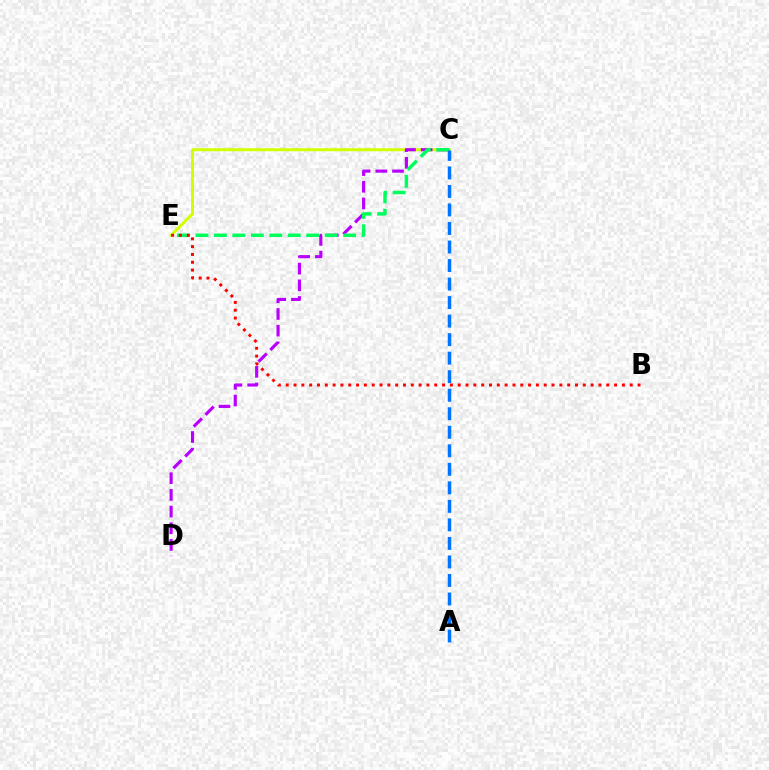{('C', 'E'): [{'color': '#d1ff00', 'line_style': 'solid', 'thickness': 2.14}, {'color': '#00ff5c', 'line_style': 'dashed', 'thickness': 2.51}], ('C', 'D'): [{'color': '#b900ff', 'line_style': 'dashed', 'thickness': 2.27}], ('A', 'C'): [{'color': '#0074ff', 'line_style': 'dashed', 'thickness': 2.52}], ('B', 'E'): [{'color': '#ff0000', 'line_style': 'dotted', 'thickness': 2.12}]}